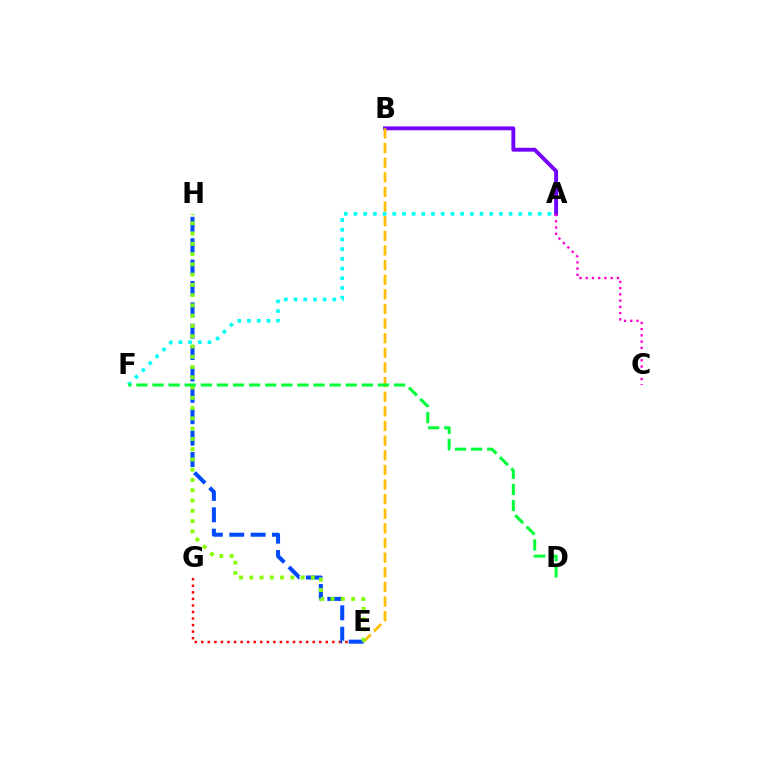{('E', 'G'): [{'color': '#ff0000', 'line_style': 'dotted', 'thickness': 1.78}], ('E', 'H'): [{'color': '#004bff', 'line_style': 'dashed', 'thickness': 2.9}, {'color': '#84ff00', 'line_style': 'dotted', 'thickness': 2.79}], ('A', 'B'): [{'color': '#7200ff', 'line_style': 'solid', 'thickness': 2.79}], ('A', 'F'): [{'color': '#00fff6', 'line_style': 'dotted', 'thickness': 2.63}], ('B', 'E'): [{'color': '#ffbd00', 'line_style': 'dashed', 'thickness': 1.99}], ('D', 'F'): [{'color': '#00ff39', 'line_style': 'dashed', 'thickness': 2.19}], ('A', 'C'): [{'color': '#ff00cf', 'line_style': 'dotted', 'thickness': 1.69}]}